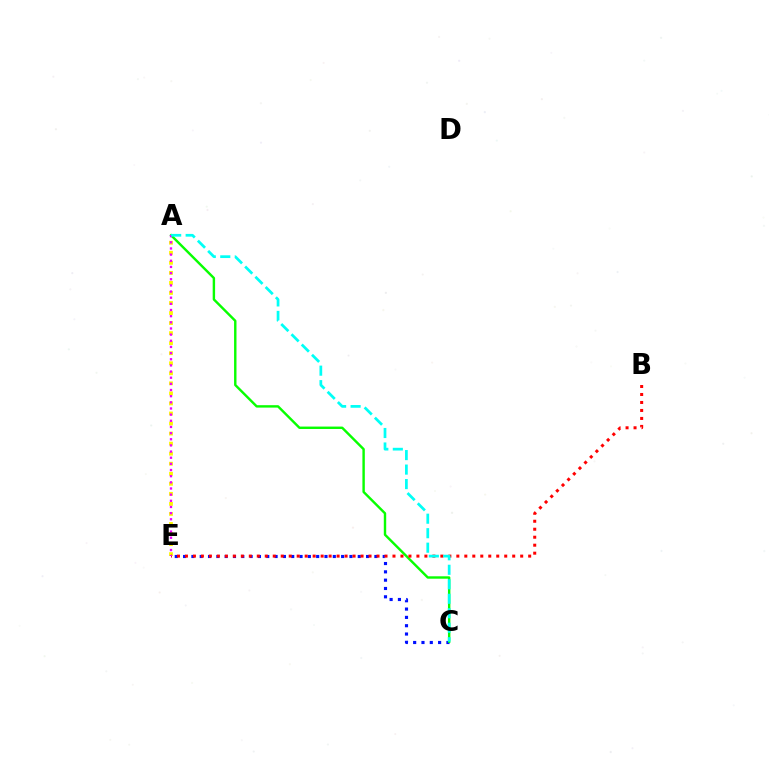{('A', 'E'): [{'color': '#fcf500', 'line_style': 'dotted', 'thickness': 2.73}, {'color': '#ee00ff', 'line_style': 'dotted', 'thickness': 1.67}], ('C', 'E'): [{'color': '#0010ff', 'line_style': 'dotted', 'thickness': 2.26}], ('A', 'C'): [{'color': '#08ff00', 'line_style': 'solid', 'thickness': 1.74}, {'color': '#00fff6', 'line_style': 'dashed', 'thickness': 1.97}], ('B', 'E'): [{'color': '#ff0000', 'line_style': 'dotted', 'thickness': 2.17}]}